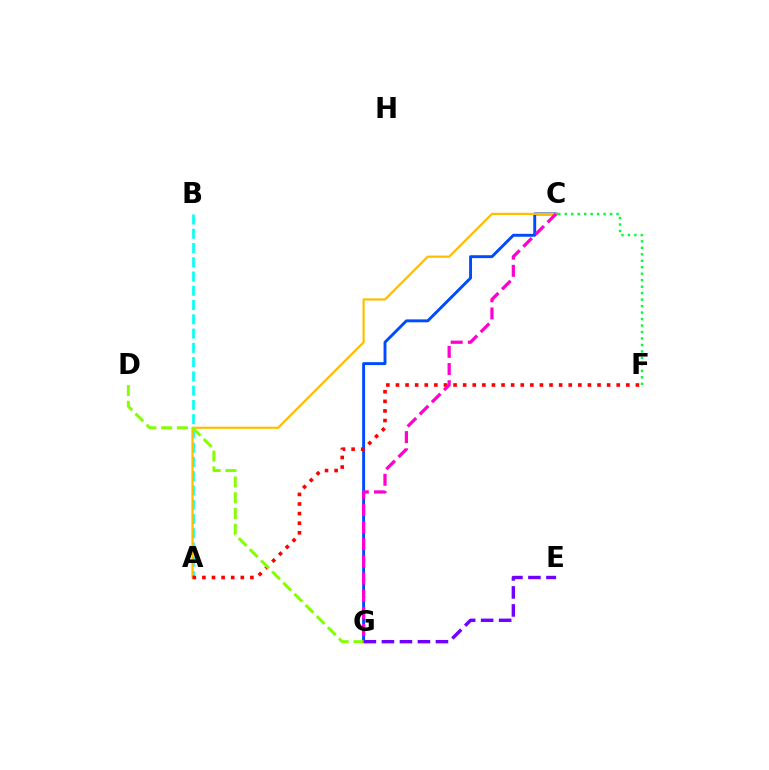{('C', 'F'): [{'color': '#00ff39', 'line_style': 'dotted', 'thickness': 1.76}], ('C', 'G'): [{'color': '#004bff', 'line_style': 'solid', 'thickness': 2.1}, {'color': '#ff00cf', 'line_style': 'dashed', 'thickness': 2.33}], ('A', 'B'): [{'color': '#00fff6', 'line_style': 'dashed', 'thickness': 1.94}], ('A', 'C'): [{'color': '#ffbd00', 'line_style': 'solid', 'thickness': 1.58}], ('A', 'F'): [{'color': '#ff0000', 'line_style': 'dotted', 'thickness': 2.61}], ('E', 'G'): [{'color': '#7200ff', 'line_style': 'dashed', 'thickness': 2.45}], ('D', 'G'): [{'color': '#84ff00', 'line_style': 'dashed', 'thickness': 2.14}]}